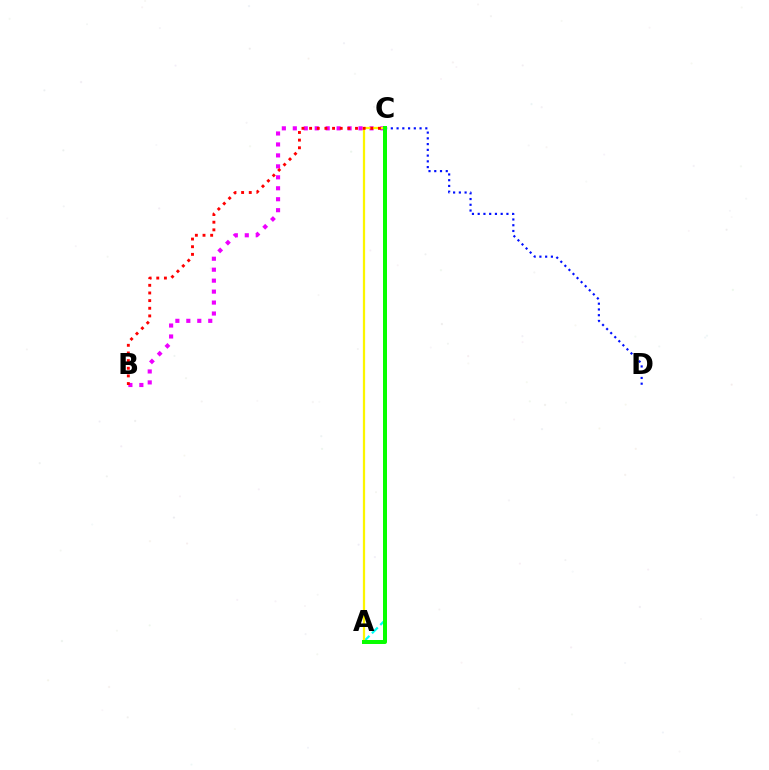{('B', 'C'): [{'color': '#ee00ff', 'line_style': 'dotted', 'thickness': 2.98}, {'color': '#ff0000', 'line_style': 'dotted', 'thickness': 2.08}], ('A', 'C'): [{'color': '#00fff6', 'line_style': 'dashed', 'thickness': 1.6}, {'color': '#fcf500', 'line_style': 'solid', 'thickness': 1.61}, {'color': '#08ff00', 'line_style': 'solid', 'thickness': 2.87}], ('C', 'D'): [{'color': '#0010ff', 'line_style': 'dotted', 'thickness': 1.56}]}